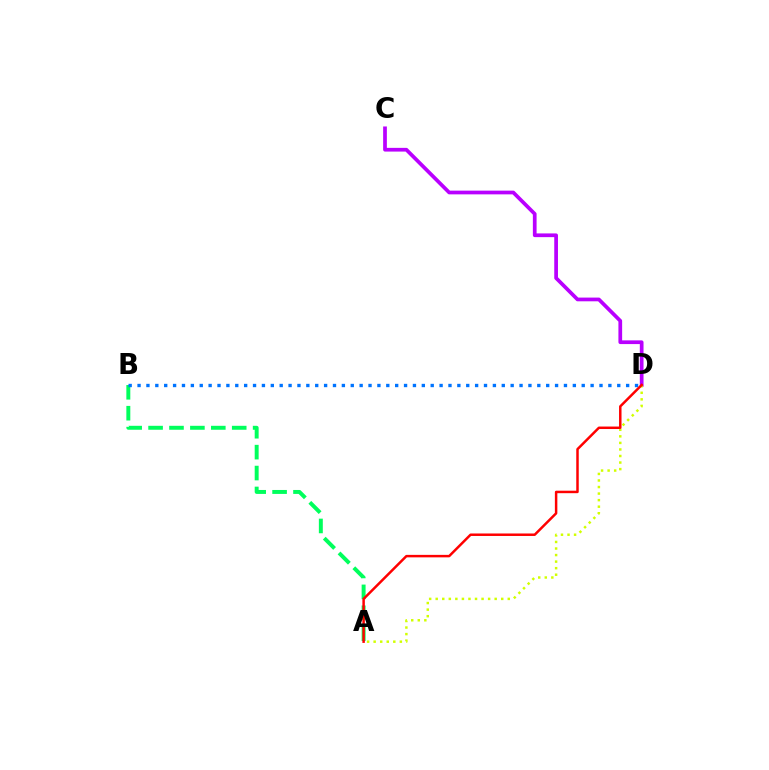{('C', 'D'): [{'color': '#b900ff', 'line_style': 'solid', 'thickness': 2.68}], ('A', 'B'): [{'color': '#00ff5c', 'line_style': 'dashed', 'thickness': 2.84}], ('B', 'D'): [{'color': '#0074ff', 'line_style': 'dotted', 'thickness': 2.41}], ('A', 'D'): [{'color': '#d1ff00', 'line_style': 'dotted', 'thickness': 1.78}, {'color': '#ff0000', 'line_style': 'solid', 'thickness': 1.79}]}